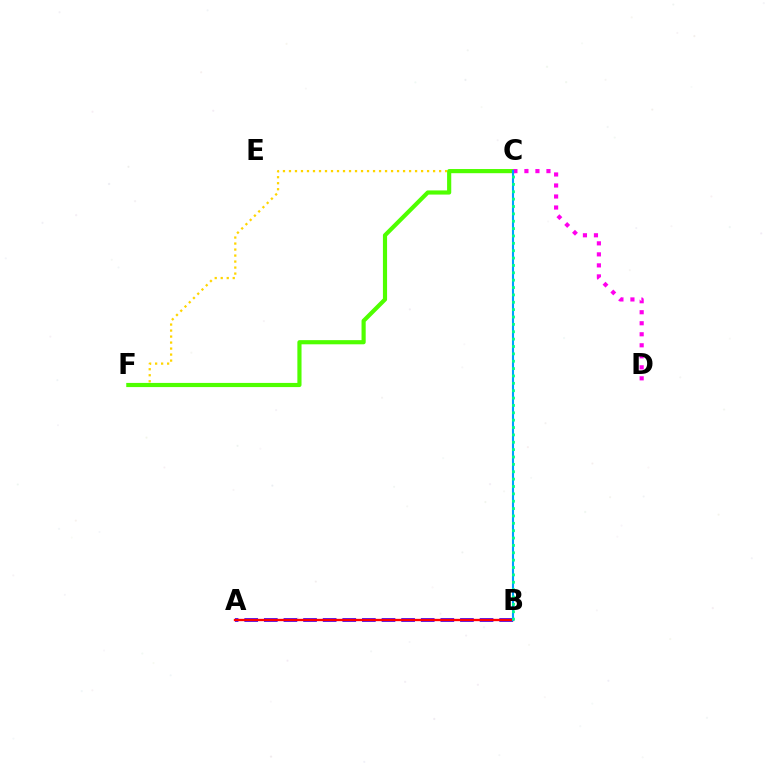{('A', 'B'): [{'color': '#3700ff', 'line_style': 'dashed', 'thickness': 2.66}, {'color': '#ff0000', 'line_style': 'solid', 'thickness': 1.68}], ('C', 'F'): [{'color': '#ffd500', 'line_style': 'dotted', 'thickness': 1.63}, {'color': '#4fff00', 'line_style': 'solid', 'thickness': 2.99}], ('C', 'D'): [{'color': '#ff00ed', 'line_style': 'dotted', 'thickness': 2.99}], ('B', 'C'): [{'color': '#009eff', 'line_style': 'solid', 'thickness': 1.52}, {'color': '#00ff86', 'line_style': 'dotted', 'thickness': 2.0}]}